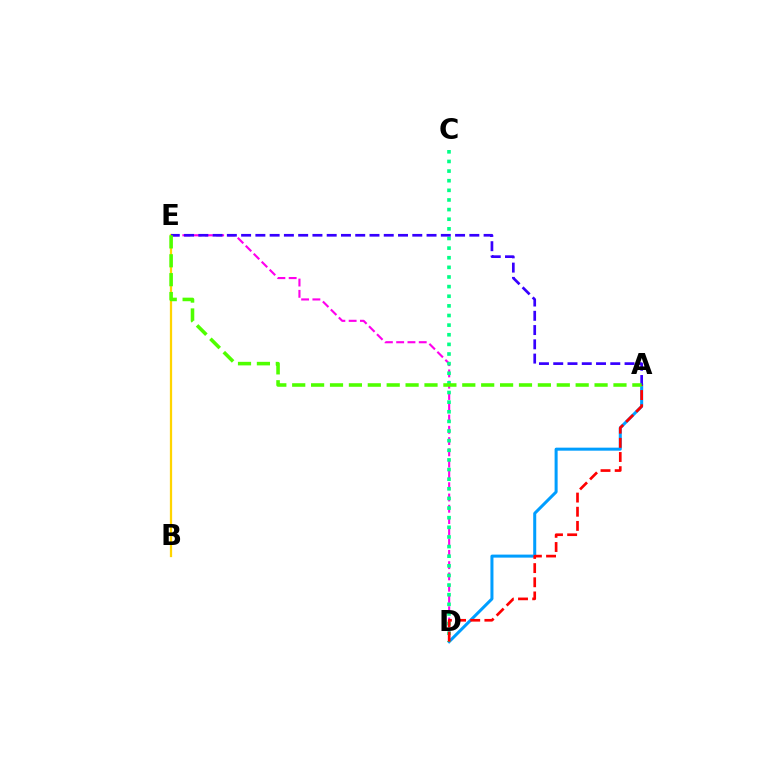{('D', 'E'): [{'color': '#ff00ed', 'line_style': 'dashed', 'thickness': 1.53}], ('A', 'D'): [{'color': '#009eff', 'line_style': 'solid', 'thickness': 2.17}, {'color': '#ff0000', 'line_style': 'dashed', 'thickness': 1.92}], ('C', 'D'): [{'color': '#00ff86', 'line_style': 'dotted', 'thickness': 2.62}], ('B', 'E'): [{'color': '#ffd500', 'line_style': 'solid', 'thickness': 1.63}], ('A', 'E'): [{'color': '#3700ff', 'line_style': 'dashed', 'thickness': 1.94}, {'color': '#4fff00', 'line_style': 'dashed', 'thickness': 2.57}]}